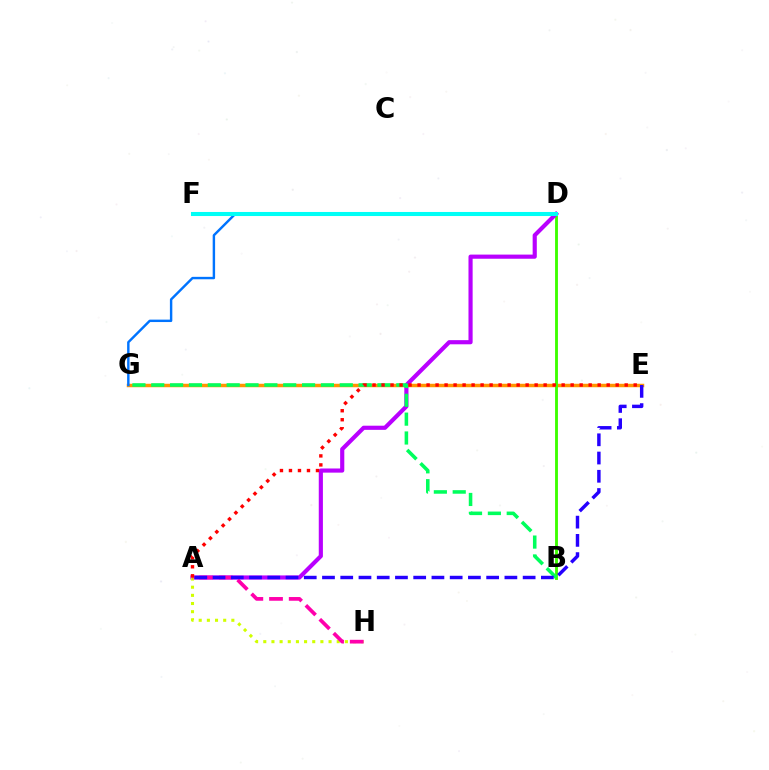{('E', 'G'): [{'color': '#ff9400', 'line_style': 'solid', 'thickness': 2.5}], ('B', 'D'): [{'color': '#3dff00', 'line_style': 'solid', 'thickness': 2.06}], ('A', 'D'): [{'color': '#b900ff', 'line_style': 'solid', 'thickness': 2.98}], ('A', 'H'): [{'color': '#d1ff00', 'line_style': 'dotted', 'thickness': 2.22}, {'color': '#ff00ac', 'line_style': 'dashed', 'thickness': 2.67}], ('B', 'G'): [{'color': '#00ff5c', 'line_style': 'dashed', 'thickness': 2.56}], ('D', 'G'): [{'color': '#0074ff', 'line_style': 'solid', 'thickness': 1.75}], ('A', 'E'): [{'color': '#2500ff', 'line_style': 'dashed', 'thickness': 2.48}, {'color': '#ff0000', 'line_style': 'dotted', 'thickness': 2.45}], ('D', 'F'): [{'color': '#00fff6', 'line_style': 'solid', 'thickness': 2.93}]}